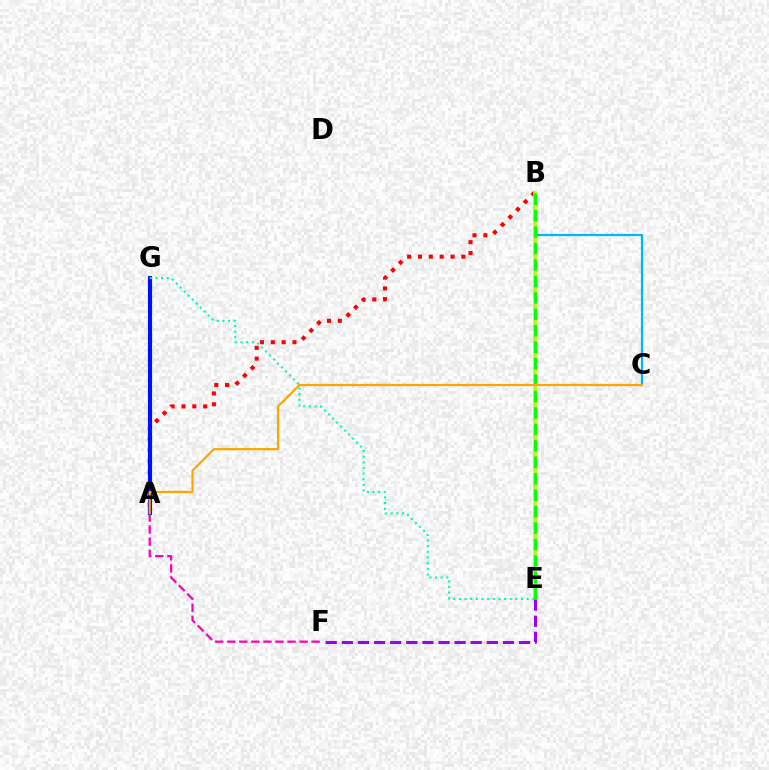{('A', 'F'): [{'color': '#ff00bd', 'line_style': 'dashed', 'thickness': 1.64}], ('B', 'C'): [{'color': '#00b5ff', 'line_style': 'solid', 'thickness': 1.59}], ('A', 'B'): [{'color': '#ff0000', 'line_style': 'dotted', 'thickness': 2.95}], ('A', 'G'): [{'color': '#0010ff', 'line_style': 'solid', 'thickness': 2.99}], ('B', 'E'): [{'color': '#b3ff00', 'line_style': 'solid', 'thickness': 2.58}, {'color': '#08ff00', 'line_style': 'dashed', 'thickness': 2.23}], ('E', 'G'): [{'color': '#00ff9d', 'line_style': 'dotted', 'thickness': 1.53}], ('E', 'F'): [{'color': '#9b00ff', 'line_style': 'dashed', 'thickness': 2.19}], ('A', 'C'): [{'color': '#ffa500', 'line_style': 'solid', 'thickness': 1.61}]}